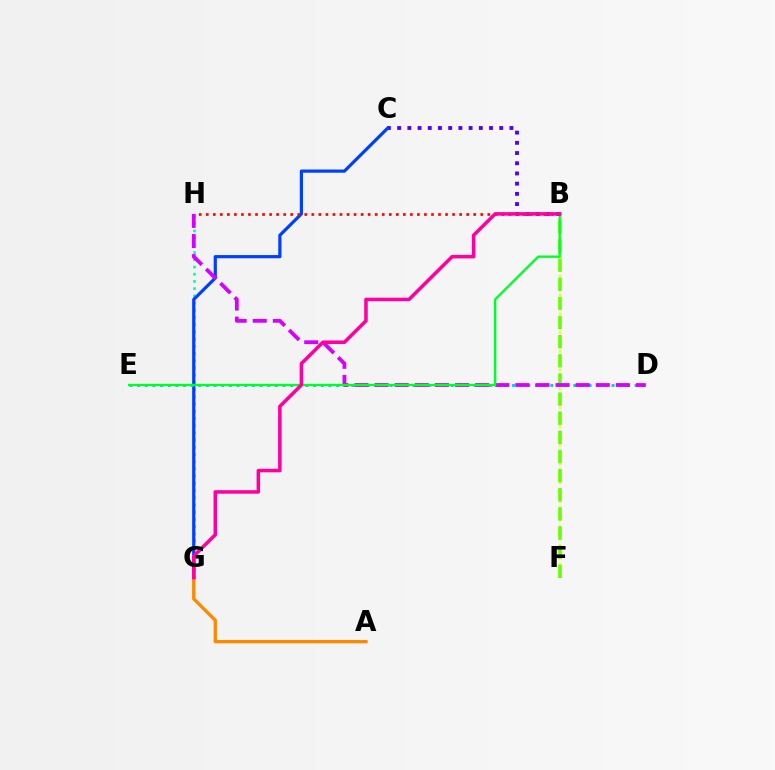{('B', 'C'): [{'color': '#4f00ff', 'line_style': 'dotted', 'thickness': 2.77}], ('A', 'G'): [{'color': '#ff8800', 'line_style': 'solid', 'thickness': 2.38}], ('B', 'F'): [{'color': '#eeff00', 'line_style': 'dotted', 'thickness': 1.7}, {'color': '#66ff00', 'line_style': 'dashed', 'thickness': 2.6}], ('G', 'H'): [{'color': '#00ffaf', 'line_style': 'dotted', 'thickness': 1.96}], ('C', 'G'): [{'color': '#003fff', 'line_style': 'solid', 'thickness': 2.3}], ('D', 'E'): [{'color': '#00c7ff', 'line_style': 'dotted', 'thickness': 2.08}], ('D', 'H'): [{'color': '#d600ff', 'line_style': 'dashed', 'thickness': 2.73}], ('B', 'E'): [{'color': '#00ff27', 'line_style': 'solid', 'thickness': 1.69}], ('B', 'H'): [{'color': '#ff0000', 'line_style': 'dotted', 'thickness': 1.91}], ('B', 'G'): [{'color': '#ff00a0', 'line_style': 'solid', 'thickness': 2.54}]}